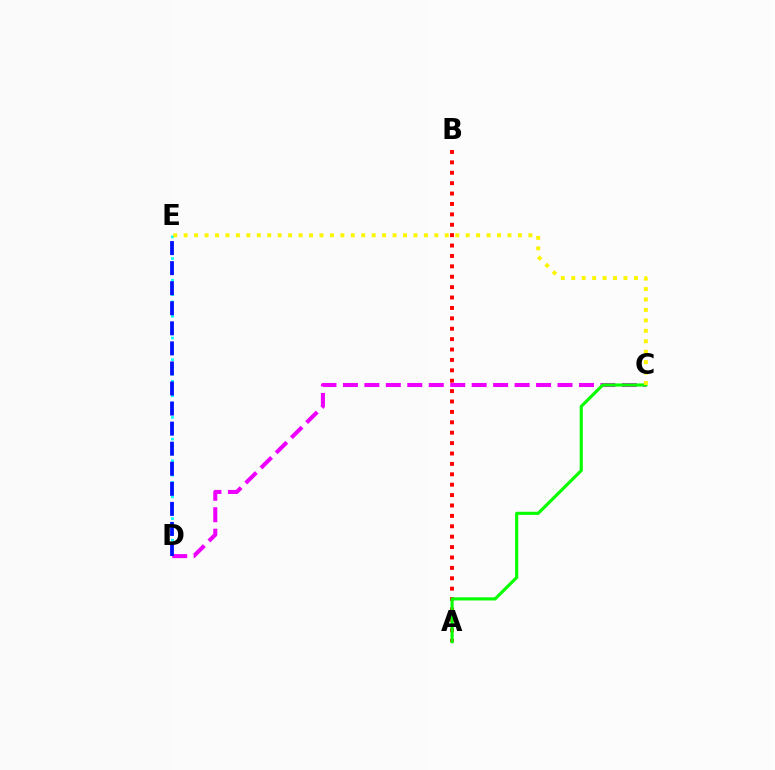{('A', 'B'): [{'color': '#ff0000', 'line_style': 'dotted', 'thickness': 2.82}], ('D', 'E'): [{'color': '#00fff6', 'line_style': 'dotted', 'thickness': 1.96}, {'color': '#0010ff', 'line_style': 'dashed', 'thickness': 2.73}], ('C', 'D'): [{'color': '#ee00ff', 'line_style': 'dashed', 'thickness': 2.92}], ('A', 'C'): [{'color': '#08ff00', 'line_style': 'solid', 'thickness': 2.26}], ('C', 'E'): [{'color': '#fcf500', 'line_style': 'dotted', 'thickness': 2.84}]}